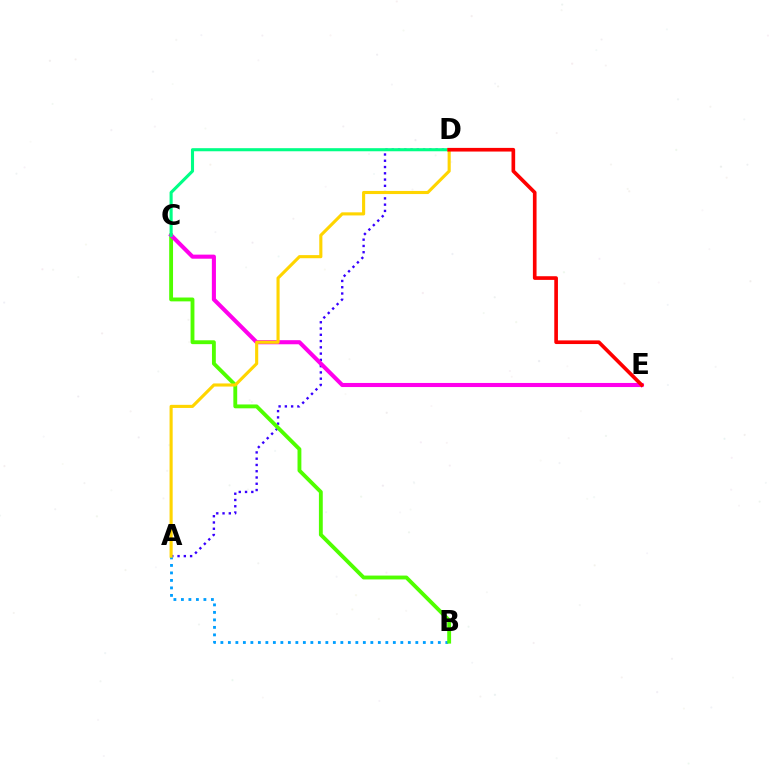{('A', 'D'): [{'color': '#3700ff', 'line_style': 'dotted', 'thickness': 1.7}, {'color': '#ffd500', 'line_style': 'solid', 'thickness': 2.24}], ('A', 'B'): [{'color': '#009eff', 'line_style': 'dotted', 'thickness': 2.04}], ('B', 'C'): [{'color': '#4fff00', 'line_style': 'solid', 'thickness': 2.78}], ('C', 'E'): [{'color': '#ff00ed', 'line_style': 'solid', 'thickness': 2.94}], ('C', 'D'): [{'color': '#00ff86', 'line_style': 'solid', 'thickness': 2.22}], ('D', 'E'): [{'color': '#ff0000', 'line_style': 'solid', 'thickness': 2.63}]}